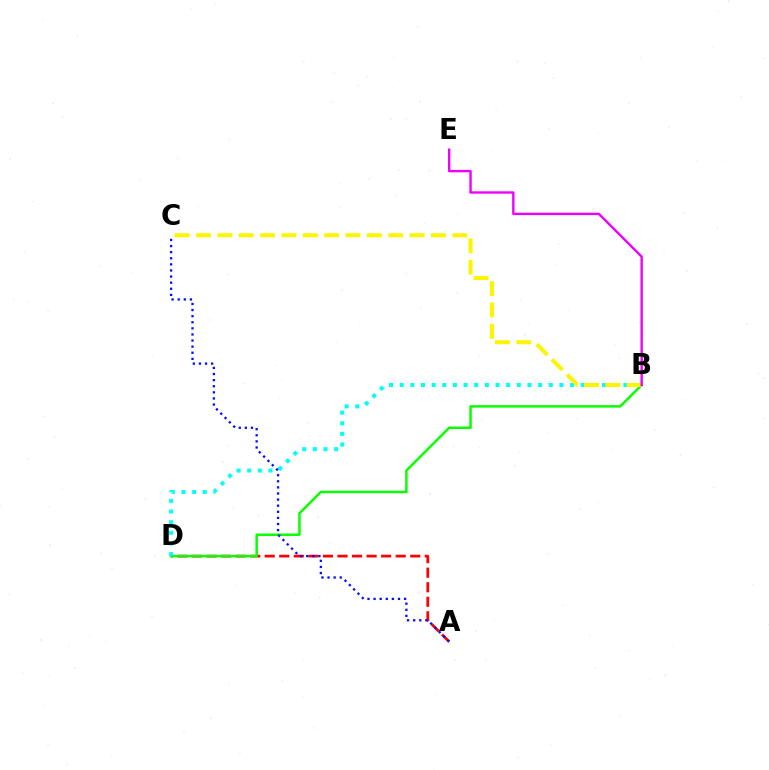{('A', 'D'): [{'color': '#ff0000', 'line_style': 'dashed', 'thickness': 1.98}], ('B', 'D'): [{'color': '#08ff00', 'line_style': 'solid', 'thickness': 1.79}, {'color': '#00fff6', 'line_style': 'dotted', 'thickness': 2.89}], ('B', 'C'): [{'color': '#fcf500', 'line_style': 'dashed', 'thickness': 2.9}], ('B', 'E'): [{'color': '#ee00ff', 'line_style': 'solid', 'thickness': 1.72}], ('A', 'C'): [{'color': '#0010ff', 'line_style': 'dotted', 'thickness': 1.66}]}